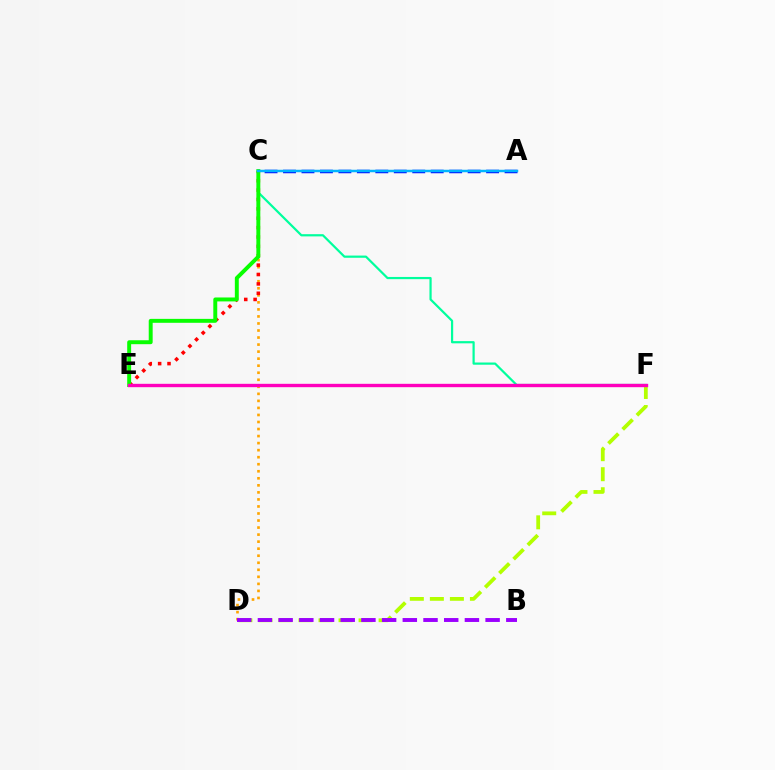{('D', 'F'): [{'color': '#b3ff00', 'line_style': 'dashed', 'thickness': 2.72}], ('C', 'F'): [{'color': '#00ff9d', 'line_style': 'solid', 'thickness': 1.59}], ('C', 'D'): [{'color': '#ffa500', 'line_style': 'dotted', 'thickness': 1.91}], ('B', 'D'): [{'color': '#9b00ff', 'line_style': 'dashed', 'thickness': 2.81}], ('C', 'E'): [{'color': '#ff0000', 'line_style': 'dotted', 'thickness': 2.55}, {'color': '#08ff00', 'line_style': 'solid', 'thickness': 2.83}], ('A', 'C'): [{'color': '#0010ff', 'line_style': 'dashed', 'thickness': 2.51}, {'color': '#00b5ff', 'line_style': 'solid', 'thickness': 1.78}], ('E', 'F'): [{'color': '#ff00bd', 'line_style': 'solid', 'thickness': 2.43}]}